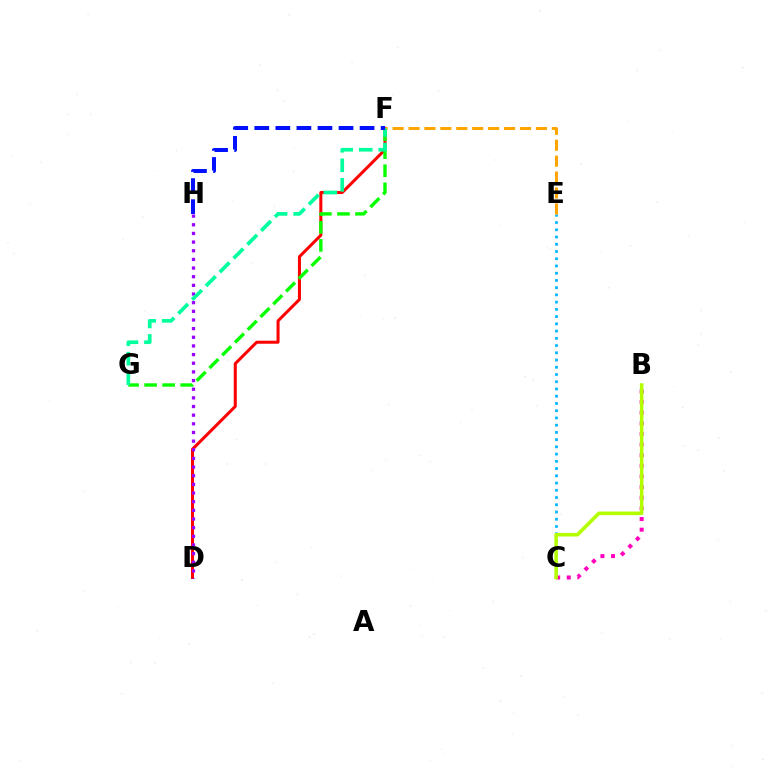{('C', 'E'): [{'color': '#00b5ff', 'line_style': 'dotted', 'thickness': 1.97}], ('D', 'F'): [{'color': '#ff0000', 'line_style': 'solid', 'thickness': 2.18}], ('F', 'G'): [{'color': '#08ff00', 'line_style': 'dashed', 'thickness': 2.45}, {'color': '#00ff9d', 'line_style': 'dashed', 'thickness': 2.65}], ('D', 'H'): [{'color': '#9b00ff', 'line_style': 'dotted', 'thickness': 2.35}], ('B', 'C'): [{'color': '#ff00bd', 'line_style': 'dotted', 'thickness': 2.89}, {'color': '#b3ff00', 'line_style': 'solid', 'thickness': 2.56}], ('E', 'F'): [{'color': '#ffa500', 'line_style': 'dashed', 'thickness': 2.16}], ('F', 'H'): [{'color': '#0010ff', 'line_style': 'dashed', 'thickness': 2.86}]}